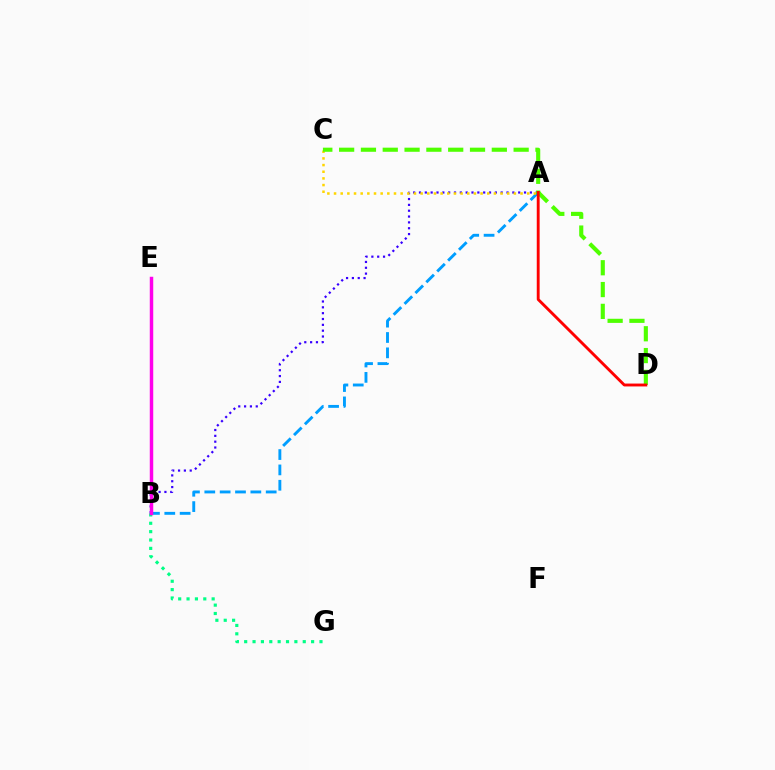{('B', 'G'): [{'color': '#00ff86', 'line_style': 'dotted', 'thickness': 2.27}], ('A', 'B'): [{'color': '#3700ff', 'line_style': 'dotted', 'thickness': 1.59}, {'color': '#009eff', 'line_style': 'dashed', 'thickness': 2.09}], ('A', 'C'): [{'color': '#ffd500', 'line_style': 'dotted', 'thickness': 1.81}], ('B', 'E'): [{'color': '#ff00ed', 'line_style': 'solid', 'thickness': 2.5}], ('C', 'D'): [{'color': '#4fff00', 'line_style': 'dashed', 'thickness': 2.96}], ('A', 'D'): [{'color': '#ff0000', 'line_style': 'solid', 'thickness': 2.07}]}